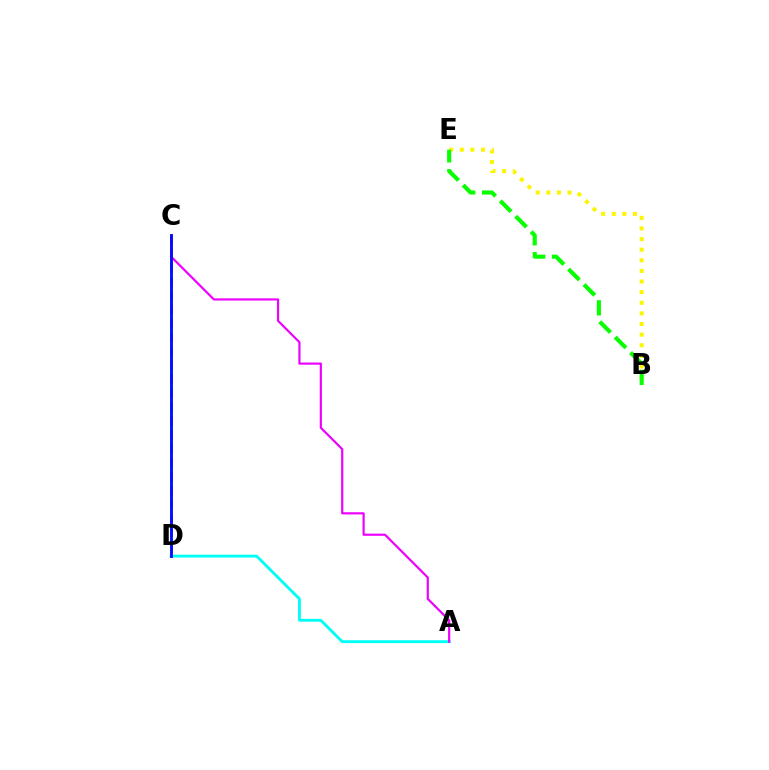{('A', 'D'): [{'color': '#00fff6', 'line_style': 'solid', 'thickness': 2.06}], ('B', 'E'): [{'color': '#fcf500', 'line_style': 'dotted', 'thickness': 2.88}, {'color': '#08ff00', 'line_style': 'dashed', 'thickness': 2.96}], ('A', 'C'): [{'color': '#ee00ff', 'line_style': 'solid', 'thickness': 1.57}], ('C', 'D'): [{'color': '#ff0000', 'line_style': 'dashed', 'thickness': 1.89}, {'color': '#0010ff', 'line_style': 'solid', 'thickness': 2.07}]}